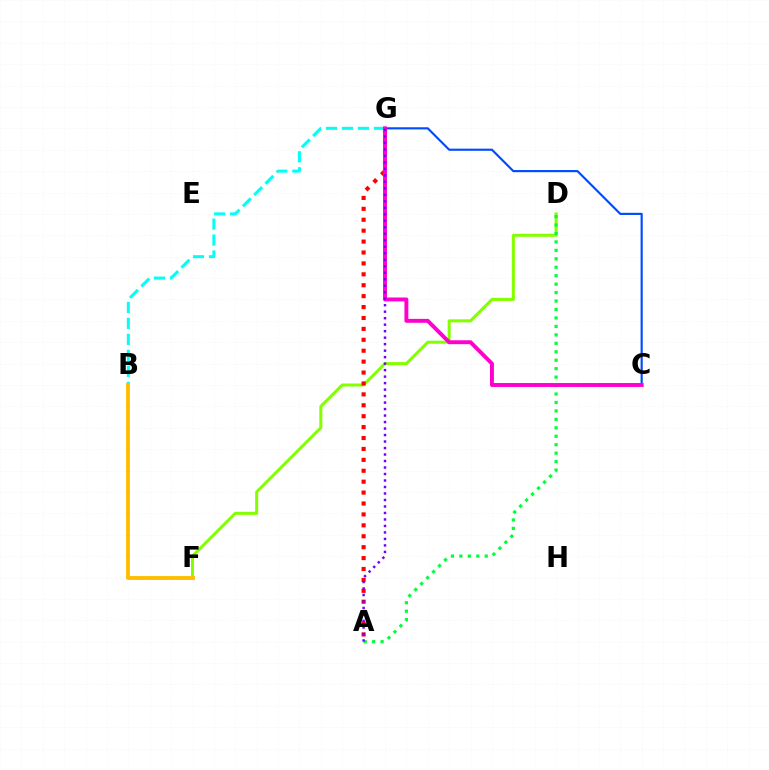{('D', 'F'): [{'color': '#84ff00', 'line_style': 'solid', 'thickness': 2.18}], ('C', 'G'): [{'color': '#004bff', 'line_style': 'solid', 'thickness': 1.55}, {'color': '#ff00cf', 'line_style': 'solid', 'thickness': 2.82}], ('B', 'G'): [{'color': '#00fff6', 'line_style': 'dashed', 'thickness': 2.17}], ('A', 'D'): [{'color': '#00ff39', 'line_style': 'dotted', 'thickness': 2.3}], ('A', 'G'): [{'color': '#ff0000', 'line_style': 'dotted', 'thickness': 2.97}, {'color': '#7200ff', 'line_style': 'dotted', 'thickness': 1.76}], ('B', 'F'): [{'color': '#ffbd00', 'line_style': 'solid', 'thickness': 2.77}]}